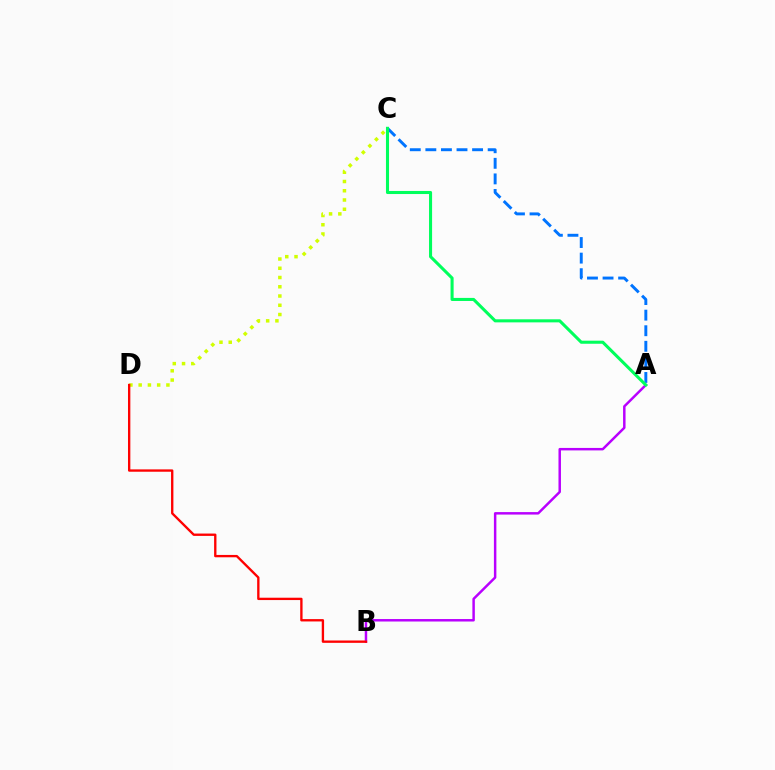{('C', 'D'): [{'color': '#d1ff00', 'line_style': 'dotted', 'thickness': 2.51}], ('A', 'B'): [{'color': '#b900ff', 'line_style': 'solid', 'thickness': 1.78}], ('B', 'D'): [{'color': '#ff0000', 'line_style': 'solid', 'thickness': 1.69}], ('A', 'C'): [{'color': '#0074ff', 'line_style': 'dashed', 'thickness': 2.12}, {'color': '#00ff5c', 'line_style': 'solid', 'thickness': 2.21}]}